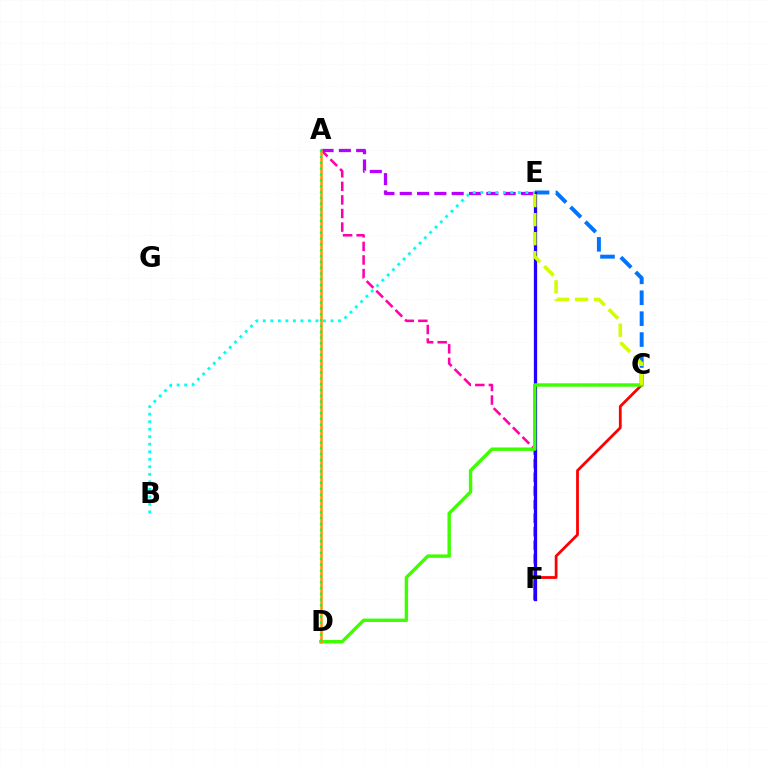{('C', 'E'): [{'color': '#0074ff', 'line_style': 'dashed', 'thickness': 2.84}, {'color': '#d1ff00', 'line_style': 'dashed', 'thickness': 2.58}], ('C', 'F'): [{'color': '#ff0000', 'line_style': 'solid', 'thickness': 2.01}], ('A', 'F'): [{'color': '#ff00ac', 'line_style': 'dashed', 'thickness': 1.84}], ('A', 'E'): [{'color': '#b900ff', 'line_style': 'dashed', 'thickness': 2.35}], ('E', 'F'): [{'color': '#2500ff', 'line_style': 'solid', 'thickness': 2.35}], ('C', 'D'): [{'color': '#3dff00', 'line_style': 'solid', 'thickness': 2.46}], ('A', 'D'): [{'color': '#ff9400', 'line_style': 'solid', 'thickness': 1.8}, {'color': '#00ff5c', 'line_style': 'dotted', 'thickness': 1.58}], ('B', 'E'): [{'color': '#00fff6', 'line_style': 'dotted', 'thickness': 2.04}]}